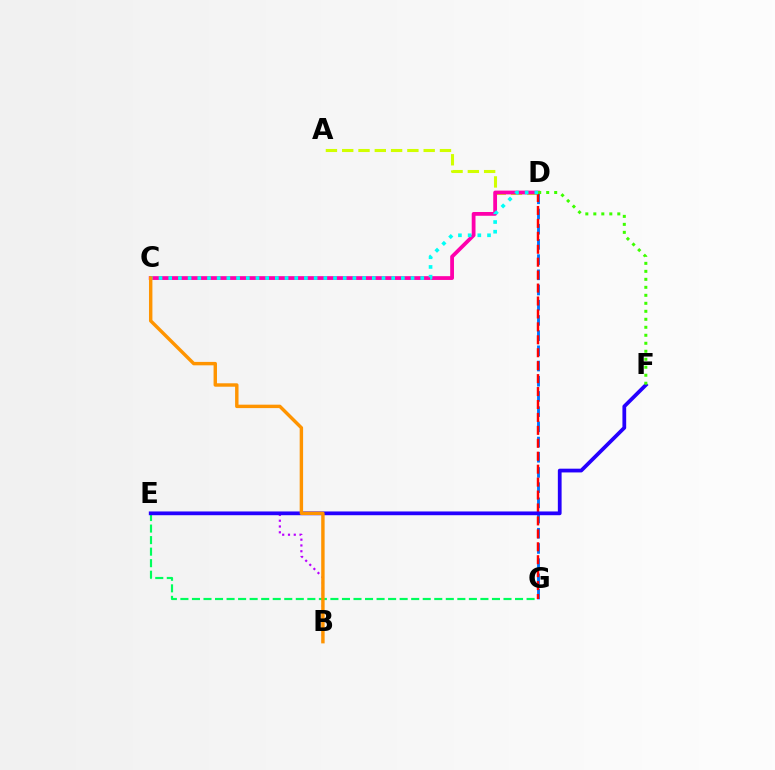{('A', 'D'): [{'color': '#d1ff00', 'line_style': 'dashed', 'thickness': 2.21}], ('B', 'E'): [{'color': '#b900ff', 'line_style': 'dotted', 'thickness': 1.57}], ('E', 'G'): [{'color': '#00ff5c', 'line_style': 'dashed', 'thickness': 1.57}], ('D', 'G'): [{'color': '#0074ff', 'line_style': 'dashed', 'thickness': 2.07}, {'color': '#ff0000', 'line_style': 'dashed', 'thickness': 1.76}], ('C', 'D'): [{'color': '#ff00ac', 'line_style': 'solid', 'thickness': 2.72}, {'color': '#00fff6', 'line_style': 'dotted', 'thickness': 2.63}], ('E', 'F'): [{'color': '#2500ff', 'line_style': 'solid', 'thickness': 2.7}], ('B', 'C'): [{'color': '#ff9400', 'line_style': 'solid', 'thickness': 2.47}], ('D', 'F'): [{'color': '#3dff00', 'line_style': 'dotted', 'thickness': 2.17}]}